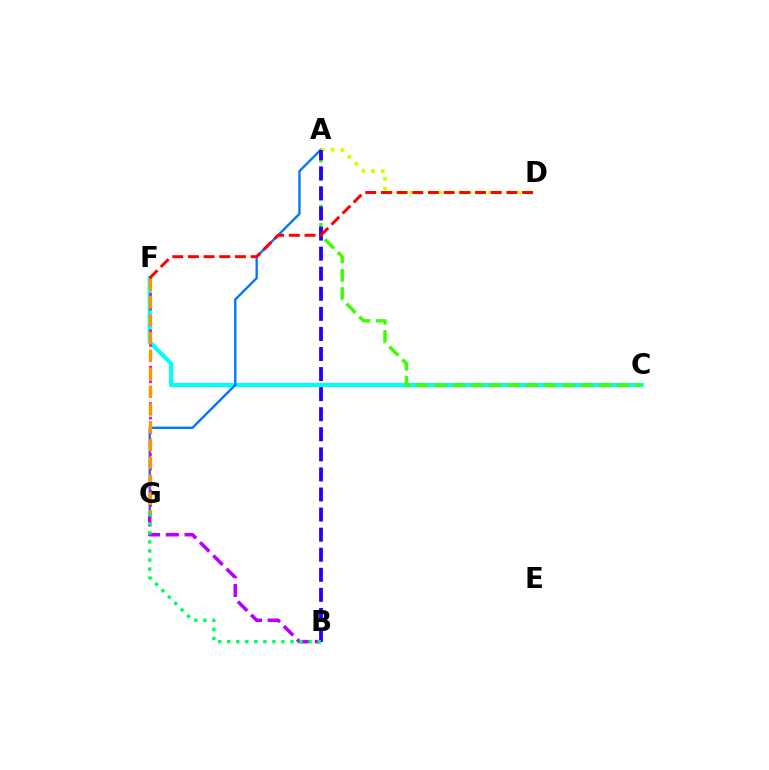{('C', 'F'): [{'color': '#00fff6', 'line_style': 'solid', 'thickness': 2.98}], ('A', 'G'): [{'color': '#0074ff', 'line_style': 'solid', 'thickness': 1.68}], ('F', 'G'): [{'color': '#ff00ac', 'line_style': 'dotted', 'thickness': 1.98}, {'color': '#ff9400', 'line_style': 'dashed', 'thickness': 2.42}], ('A', 'C'): [{'color': '#3dff00', 'line_style': 'dashed', 'thickness': 2.48}], ('B', 'G'): [{'color': '#b900ff', 'line_style': 'dashed', 'thickness': 2.54}, {'color': '#00ff5c', 'line_style': 'dotted', 'thickness': 2.46}], ('A', 'D'): [{'color': '#d1ff00', 'line_style': 'dotted', 'thickness': 2.68}], ('A', 'B'): [{'color': '#2500ff', 'line_style': 'dashed', 'thickness': 2.73}], ('D', 'F'): [{'color': '#ff0000', 'line_style': 'dashed', 'thickness': 2.13}]}